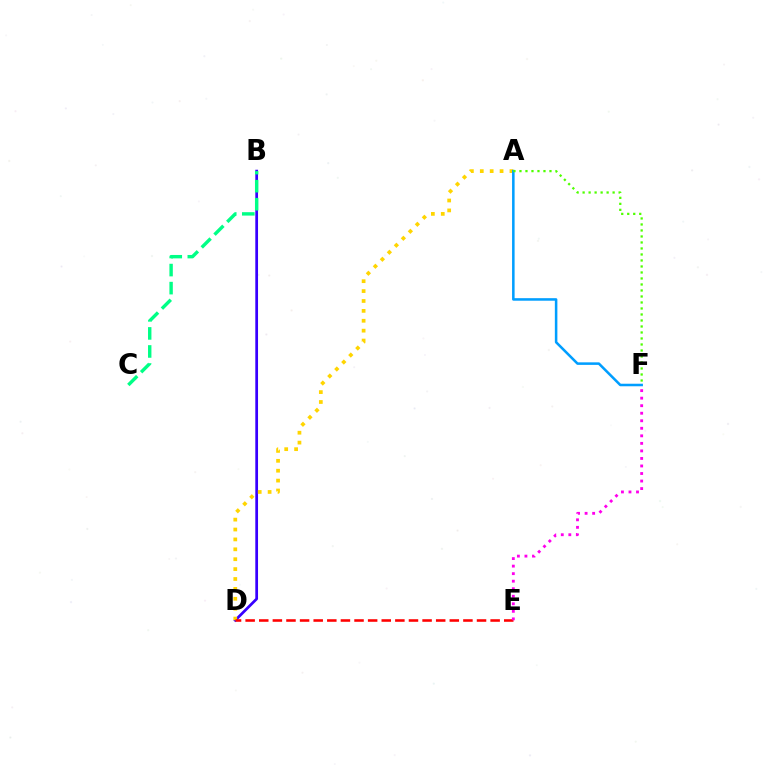{('B', 'D'): [{'color': '#3700ff', 'line_style': 'solid', 'thickness': 1.97}], ('B', 'C'): [{'color': '#00ff86', 'line_style': 'dashed', 'thickness': 2.45}], ('A', 'D'): [{'color': '#ffd500', 'line_style': 'dotted', 'thickness': 2.69}], ('D', 'E'): [{'color': '#ff0000', 'line_style': 'dashed', 'thickness': 1.85}], ('E', 'F'): [{'color': '#ff00ed', 'line_style': 'dotted', 'thickness': 2.05}], ('A', 'F'): [{'color': '#009eff', 'line_style': 'solid', 'thickness': 1.83}, {'color': '#4fff00', 'line_style': 'dotted', 'thickness': 1.63}]}